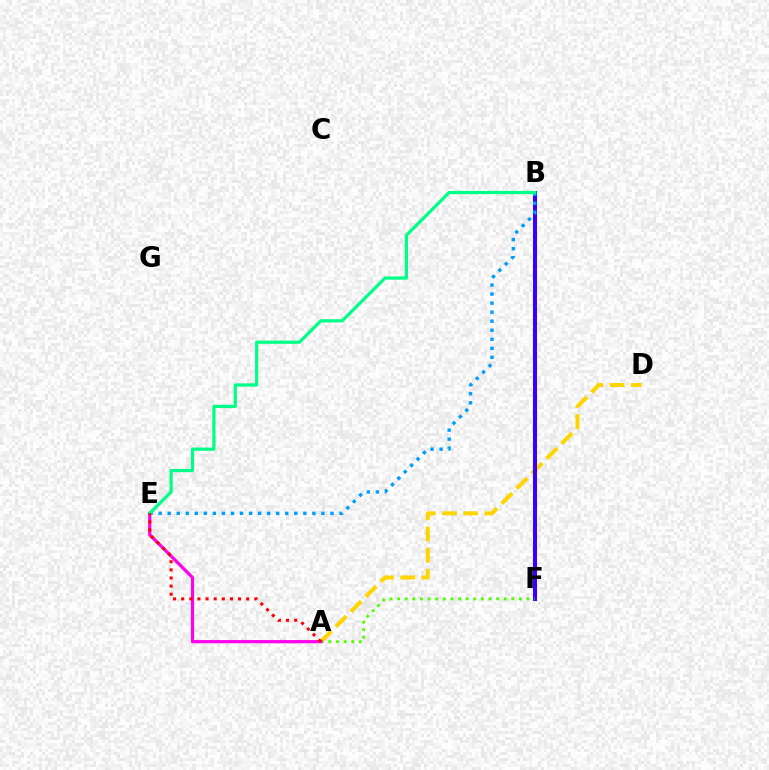{('A', 'D'): [{'color': '#ffd500', 'line_style': 'dashed', 'thickness': 2.88}], ('B', 'F'): [{'color': '#3700ff', 'line_style': 'solid', 'thickness': 2.9}], ('A', 'F'): [{'color': '#4fff00', 'line_style': 'dotted', 'thickness': 2.07}], ('A', 'E'): [{'color': '#ff00ed', 'line_style': 'solid', 'thickness': 2.31}, {'color': '#ff0000', 'line_style': 'dotted', 'thickness': 2.21}], ('B', 'E'): [{'color': '#009eff', 'line_style': 'dotted', 'thickness': 2.46}, {'color': '#00ff86', 'line_style': 'solid', 'thickness': 2.32}]}